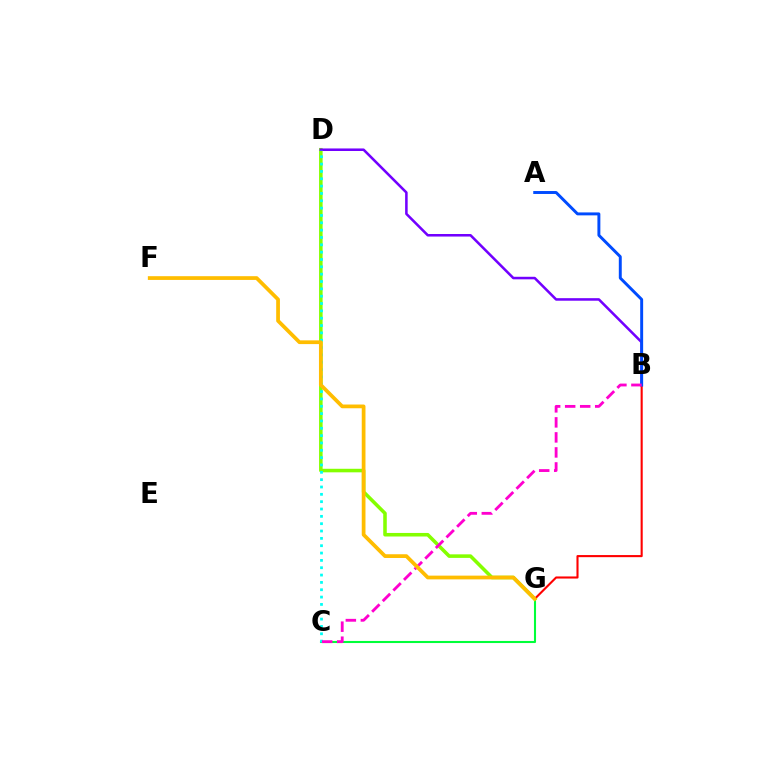{('D', 'G'): [{'color': '#84ff00', 'line_style': 'solid', 'thickness': 2.56}], ('B', 'D'): [{'color': '#7200ff', 'line_style': 'solid', 'thickness': 1.83}], ('B', 'G'): [{'color': '#ff0000', 'line_style': 'solid', 'thickness': 1.52}], ('C', 'G'): [{'color': '#00ff39', 'line_style': 'solid', 'thickness': 1.5}], ('C', 'D'): [{'color': '#00fff6', 'line_style': 'dotted', 'thickness': 1.99}], ('A', 'B'): [{'color': '#004bff', 'line_style': 'solid', 'thickness': 2.12}], ('B', 'C'): [{'color': '#ff00cf', 'line_style': 'dashed', 'thickness': 2.04}], ('F', 'G'): [{'color': '#ffbd00', 'line_style': 'solid', 'thickness': 2.69}]}